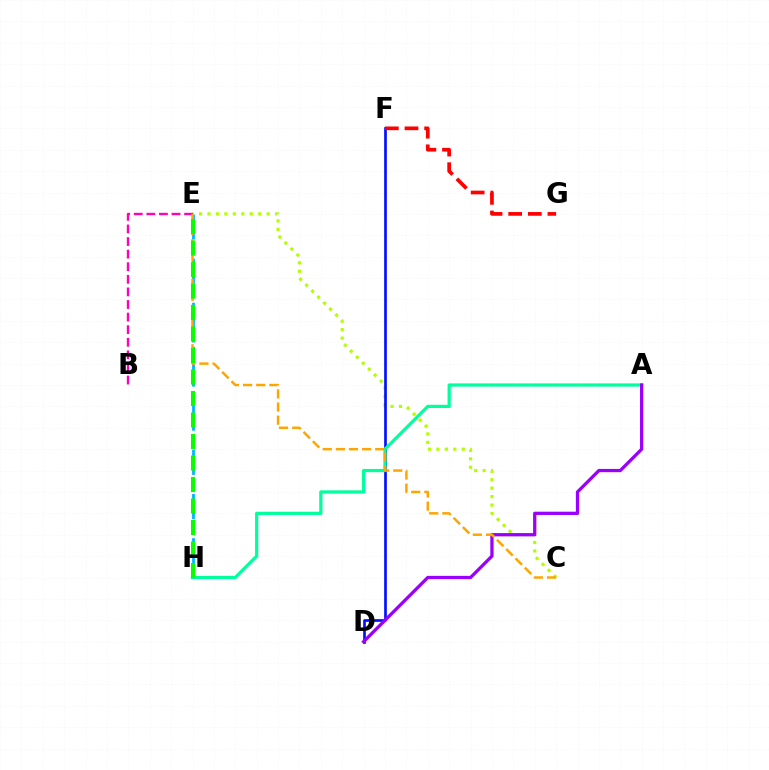{('C', 'E'): [{'color': '#b3ff00', 'line_style': 'dotted', 'thickness': 2.3}, {'color': '#ffa500', 'line_style': 'dashed', 'thickness': 1.78}], ('D', 'F'): [{'color': '#0010ff', 'line_style': 'solid', 'thickness': 1.93}], ('A', 'H'): [{'color': '#00ff9d', 'line_style': 'solid', 'thickness': 2.32}], ('B', 'E'): [{'color': '#ff00bd', 'line_style': 'dashed', 'thickness': 1.71}], ('A', 'D'): [{'color': '#9b00ff', 'line_style': 'solid', 'thickness': 2.36}], ('E', 'H'): [{'color': '#00b5ff', 'line_style': 'dashed', 'thickness': 2.0}, {'color': '#08ff00', 'line_style': 'dashed', 'thickness': 2.92}], ('F', 'G'): [{'color': '#ff0000', 'line_style': 'dashed', 'thickness': 2.67}]}